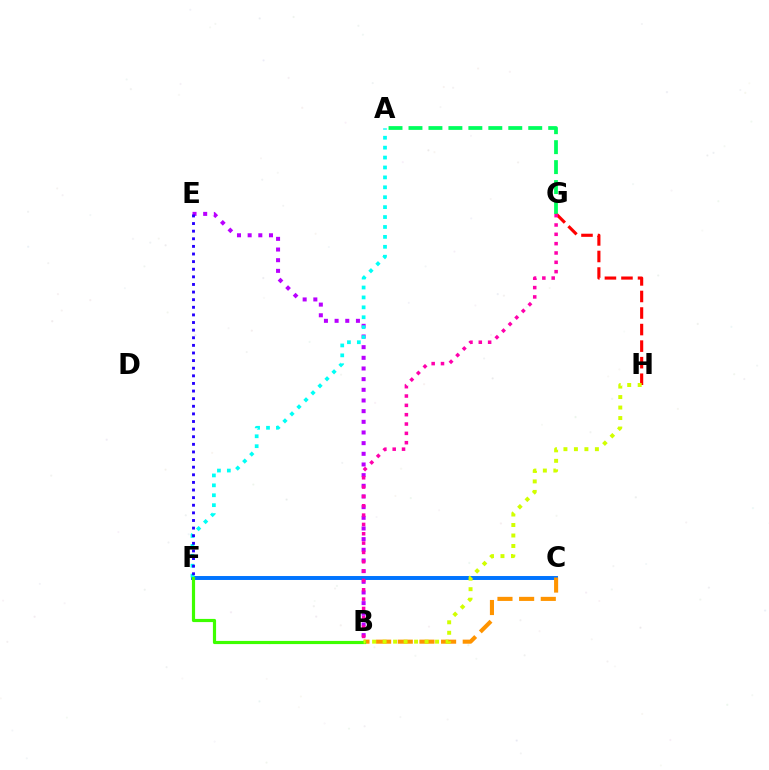{('C', 'F'): [{'color': '#0074ff', 'line_style': 'solid', 'thickness': 2.84}], ('B', 'E'): [{'color': '#b900ff', 'line_style': 'dotted', 'thickness': 2.9}], ('B', 'C'): [{'color': '#ff9400', 'line_style': 'dashed', 'thickness': 2.94}], ('A', 'G'): [{'color': '#00ff5c', 'line_style': 'dashed', 'thickness': 2.71}], ('A', 'F'): [{'color': '#00fff6', 'line_style': 'dotted', 'thickness': 2.69}], ('E', 'F'): [{'color': '#2500ff', 'line_style': 'dotted', 'thickness': 2.07}], ('B', 'F'): [{'color': '#3dff00', 'line_style': 'solid', 'thickness': 2.28}], ('G', 'H'): [{'color': '#ff0000', 'line_style': 'dashed', 'thickness': 2.25}], ('B', 'G'): [{'color': '#ff00ac', 'line_style': 'dotted', 'thickness': 2.54}], ('B', 'H'): [{'color': '#d1ff00', 'line_style': 'dotted', 'thickness': 2.85}]}